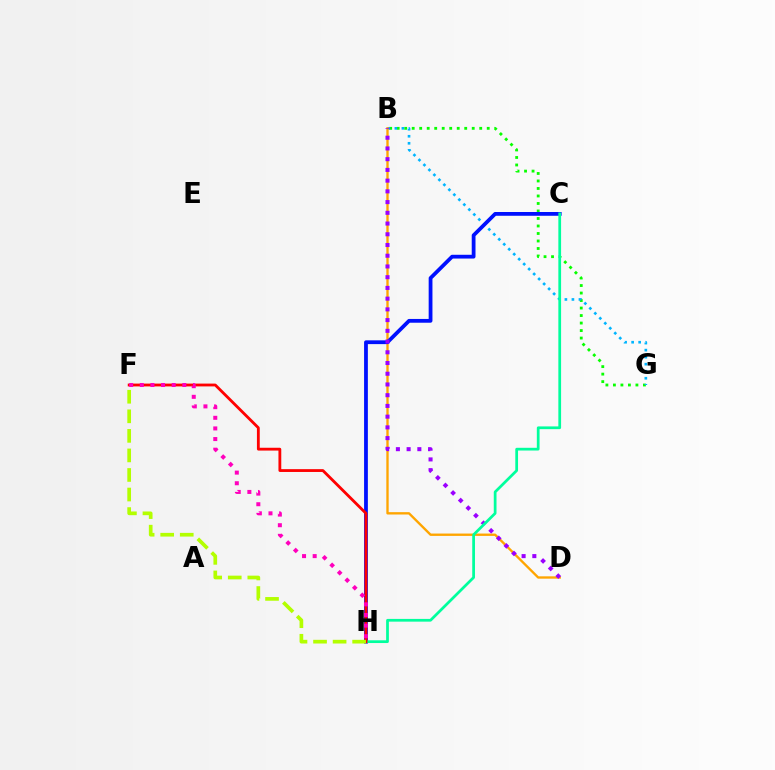{('B', 'G'): [{'color': '#08ff00', 'line_style': 'dotted', 'thickness': 2.04}, {'color': '#00b5ff', 'line_style': 'dotted', 'thickness': 1.91}], ('B', 'D'): [{'color': '#ffa500', 'line_style': 'solid', 'thickness': 1.69}, {'color': '#9b00ff', 'line_style': 'dotted', 'thickness': 2.91}], ('C', 'H'): [{'color': '#0010ff', 'line_style': 'solid', 'thickness': 2.72}, {'color': '#00ff9d', 'line_style': 'solid', 'thickness': 1.97}], ('F', 'H'): [{'color': '#ff0000', 'line_style': 'solid', 'thickness': 2.03}, {'color': '#b3ff00', 'line_style': 'dashed', 'thickness': 2.66}, {'color': '#ff00bd', 'line_style': 'dotted', 'thickness': 2.89}]}